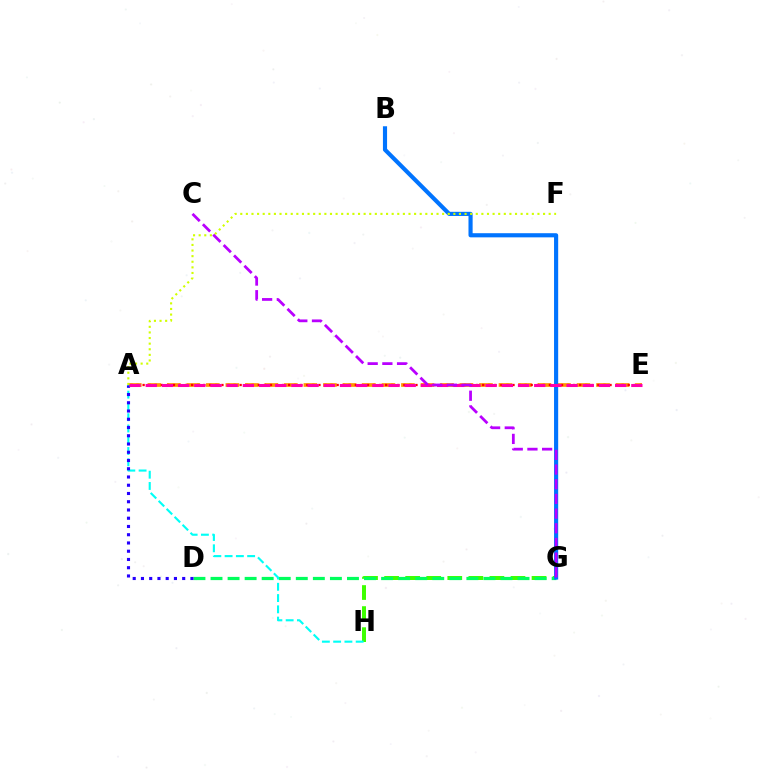{('G', 'H'): [{'color': '#3dff00', 'line_style': 'dashed', 'thickness': 2.86}], ('A', 'E'): [{'color': '#ff9400', 'line_style': 'dashed', 'thickness': 2.65}, {'color': '#ff0000', 'line_style': 'dotted', 'thickness': 1.65}, {'color': '#ff00ac', 'line_style': 'dashed', 'thickness': 2.2}], ('D', 'G'): [{'color': '#00ff5c', 'line_style': 'dashed', 'thickness': 2.32}], ('A', 'H'): [{'color': '#00fff6', 'line_style': 'dashed', 'thickness': 1.53}], ('B', 'G'): [{'color': '#0074ff', 'line_style': 'solid', 'thickness': 2.98}], ('A', 'D'): [{'color': '#2500ff', 'line_style': 'dotted', 'thickness': 2.24}], ('C', 'G'): [{'color': '#b900ff', 'line_style': 'dashed', 'thickness': 1.99}], ('A', 'F'): [{'color': '#d1ff00', 'line_style': 'dotted', 'thickness': 1.52}]}